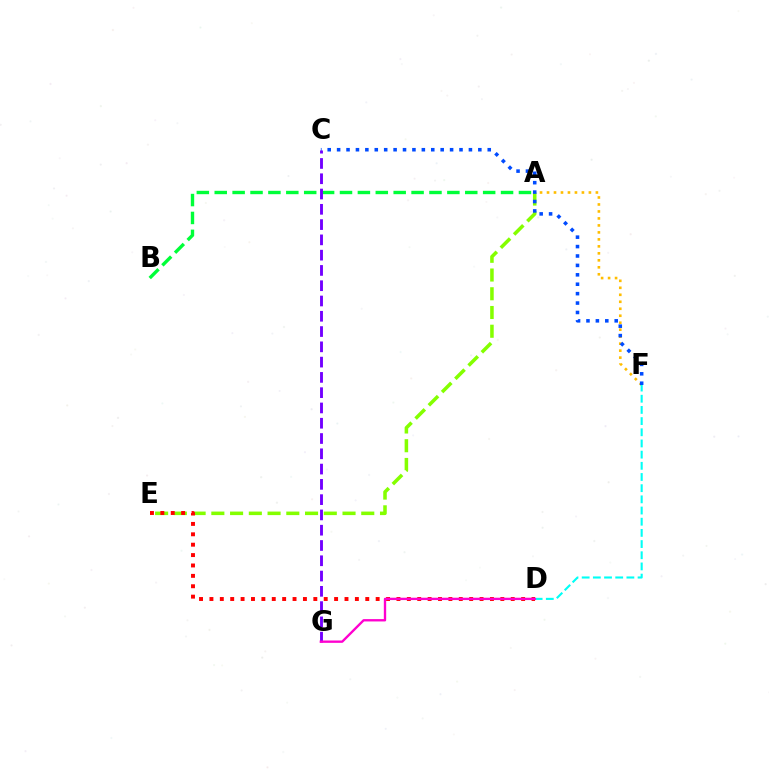{('A', 'E'): [{'color': '#84ff00', 'line_style': 'dashed', 'thickness': 2.55}], ('D', 'E'): [{'color': '#ff0000', 'line_style': 'dotted', 'thickness': 2.82}], ('A', 'F'): [{'color': '#ffbd00', 'line_style': 'dotted', 'thickness': 1.9}], ('D', 'F'): [{'color': '#00fff6', 'line_style': 'dashed', 'thickness': 1.52}], ('A', 'B'): [{'color': '#00ff39', 'line_style': 'dashed', 'thickness': 2.43}], ('C', 'F'): [{'color': '#004bff', 'line_style': 'dotted', 'thickness': 2.56}], ('C', 'G'): [{'color': '#7200ff', 'line_style': 'dashed', 'thickness': 2.08}], ('D', 'G'): [{'color': '#ff00cf', 'line_style': 'solid', 'thickness': 1.69}]}